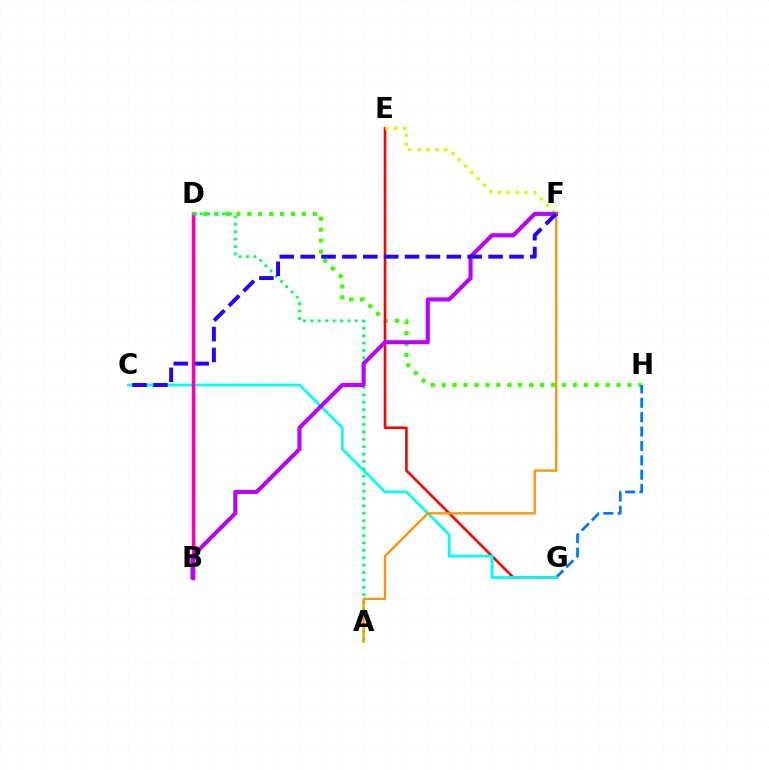{('D', 'H'): [{'color': '#3dff00', 'line_style': 'dotted', 'thickness': 2.97}], ('E', 'G'): [{'color': '#ff0000', 'line_style': 'solid', 'thickness': 1.88}], ('G', 'H'): [{'color': '#0074ff', 'line_style': 'dashed', 'thickness': 1.95}], ('C', 'G'): [{'color': '#00fff6', 'line_style': 'solid', 'thickness': 1.97}], ('B', 'D'): [{'color': '#ff00ac', 'line_style': 'solid', 'thickness': 2.49}], ('E', 'F'): [{'color': '#d1ff00', 'line_style': 'dotted', 'thickness': 2.42}], ('A', 'D'): [{'color': '#00ff5c', 'line_style': 'dotted', 'thickness': 2.01}], ('B', 'F'): [{'color': '#b900ff', 'line_style': 'solid', 'thickness': 2.93}], ('A', 'F'): [{'color': '#ff9400', 'line_style': 'solid', 'thickness': 1.66}], ('C', 'F'): [{'color': '#2500ff', 'line_style': 'dashed', 'thickness': 2.84}]}